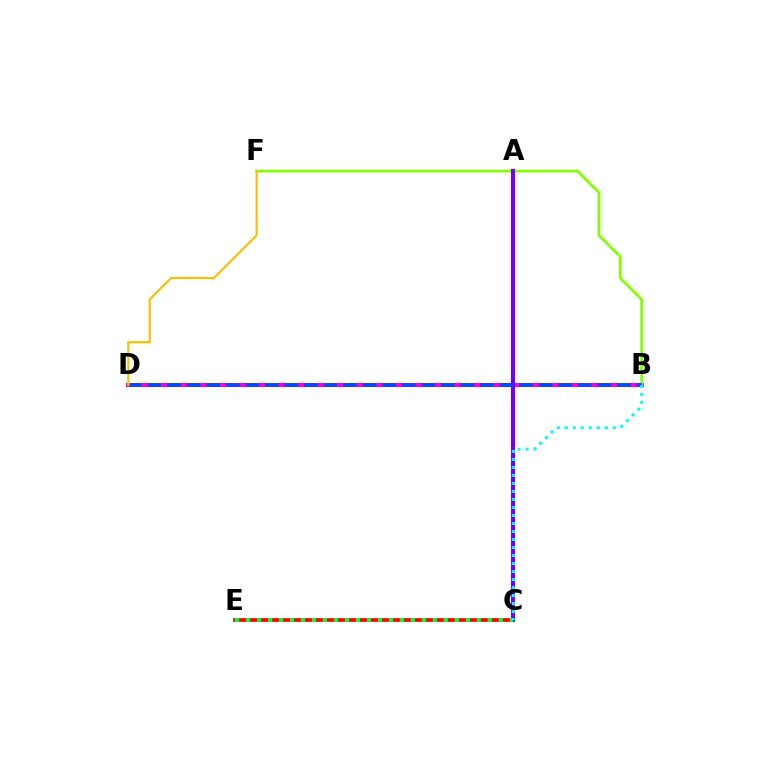{('B', 'D'): [{'color': '#ff00cf', 'line_style': 'solid', 'thickness': 2.9}, {'color': '#004bff', 'line_style': 'dashed', 'thickness': 2.66}], ('C', 'E'): [{'color': '#ff0000', 'line_style': 'solid', 'thickness': 2.68}, {'color': '#00ff39', 'line_style': 'dotted', 'thickness': 2.99}], ('B', 'F'): [{'color': '#84ff00', 'line_style': 'solid', 'thickness': 1.99}], ('A', 'C'): [{'color': '#7200ff', 'line_style': 'solid', 'thickness': 2.94}], ('D', 'F'): [{'color': '#ffbd00', 'line_style': 'solid', 'thickness': 1.54}], ('B', 'C'): [{'color': '#00fff6', 'line_style': 'dotted', 'thickness': 2.18}]}